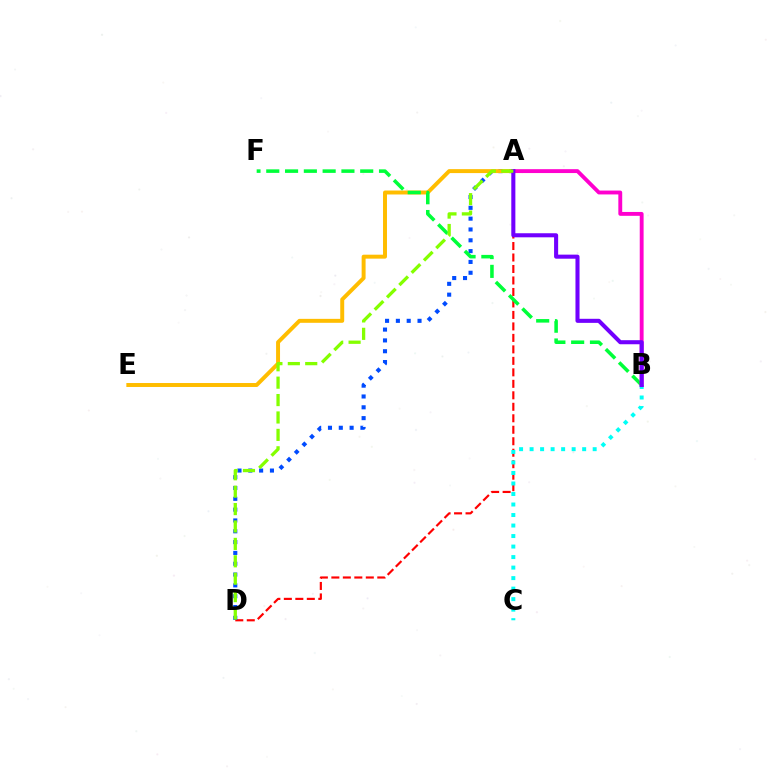{('A', 'D'): [{'color': '#ff0000', 'line_style': 'dashed', 'thickness': 1.56}, {'color': '#004bff', 'line_style': 'dotted', 'thickness': 2.94}, {'color': '#84ff00', 'line_style': 'dashed', 'thickness': 2.36}], ('B', 'C'): [{'color': '#00fff6', 'line_style': 'dotted', 'thickness': 2.86}], ('A', 'E'): [{'color': '#ffbd00', 'line_style': 'solid', 'thickness': 2.85}], ('B', 'F'): [{'color': '#00ff39', 'line_style': 'dashed', 'thickness': 2.55}], ('A', 'B'): [{'color': '#ff00cf', 'line_style': 'solid', 'thickness': 2.79}, {'color': '#7200ff', 'line_style': 'solid', 'thickness': 2.93}]}